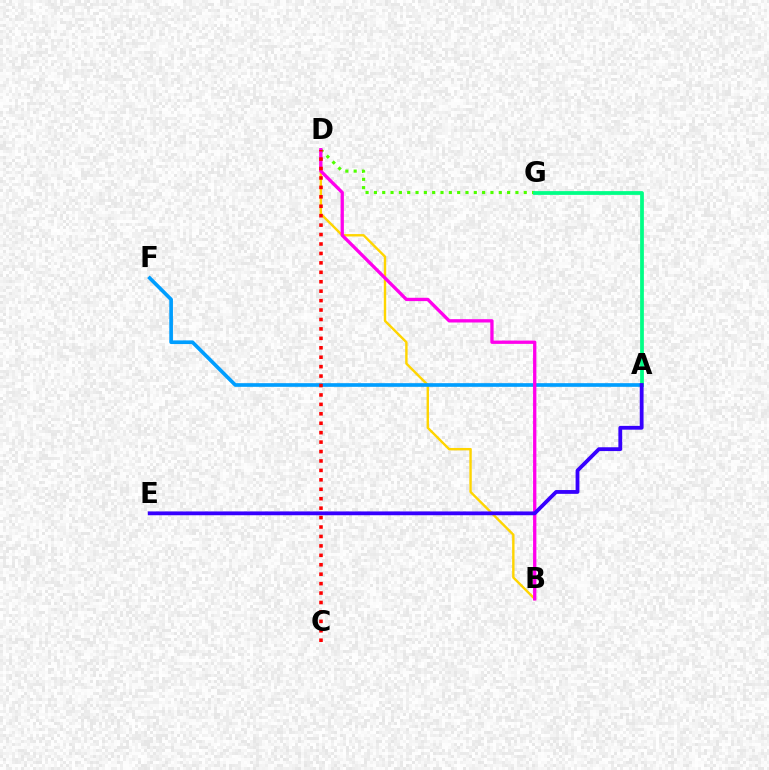{('B', 'D'): [{'color': '#ffd500', 'line_style': 'solid', 'thickness': 1.73}, {'color': '#ff00ed', 'line_style': 'solid', 'thickness': 2.39}], ('D', 'G'): [{'color': '#4fff00', 'line_style': 'dotted', 'thickness': 2.26}], ('A', 'F'): [{'color': '#009eff', 'line_style': 'solid', 'thickness': 2.64}], ('A', 'G'): [{'color': '#00ff86', 'line_style': 'solid', 'thickness': 2.71}], ('A', 'E'): [{'color': '#3700ff', 'line_style': 'solid', 'thickness': 2.74}], ('C', 'D'): [{'color': '#ff0000', 'line_style': 'dotted', 'thickness': 2.56}]}